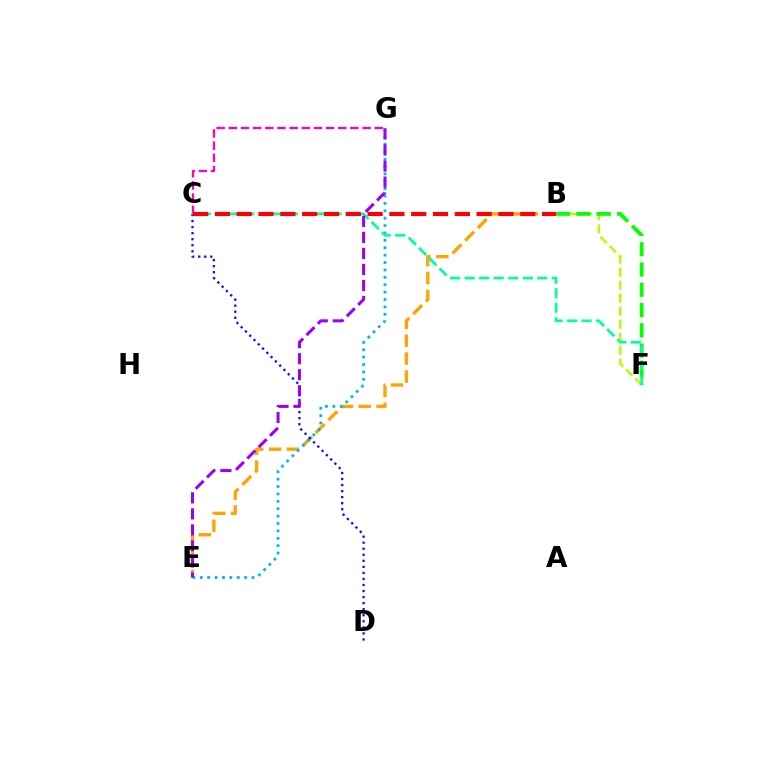{('B', 'E'): [{'color': '#ffa500', 'line_style': 'dashed', 'thickness': 2.43}], ('C', 'G'): [{'color': '#ff00bd', 'line_style': 'dashed', 'thickness': 1.65}], ('B', 'F'): [{'color': '#b3ff00', 'line_style': 'dashed', 'thickness': 1.77}, {'color': '#08ff00', 'line_style': 'dashed', 'thickness': 2.75}], ('E', 'G'): [{'color': '#00b5ff', 'line_style': 'dotted', 'thickness': 2.01}, {'color': '#9b00ff', 'line_style': 'dashed', 'thickness': 2.18}], ('C', 'D'): [{'color': '#0010ff', 'line_style': 'dotted', 'thickness': 1.64}], ('C', 'F'): [{'color': '#00ff9d', 'line_style': 'dashed', 'thickness': 1.97}], ('B', 'C'): [{'color': '#ff0000', 'line_style': 'dashed', 'thickness': 2.96}]}